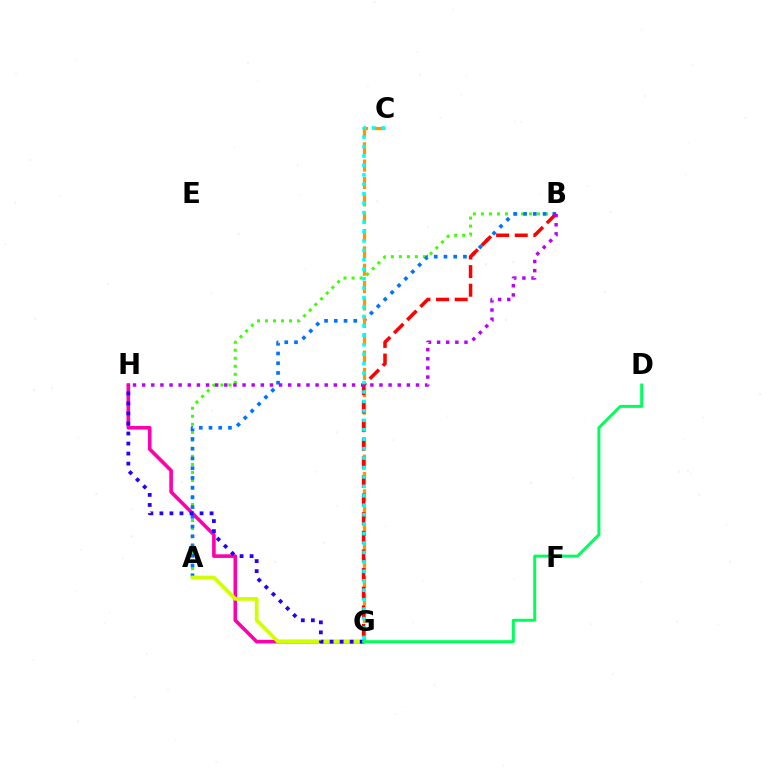{('A', 'B'): [{'color': '#3dff00', 'line_style': 'dotted', 'thickness': 2.18}, {'color': '#0074ff', 'line_style': 'dotted', 'thickness': 2.64}], ('G', 'H'): [{'color': '#ff00ac', 'line_style': 'solid', 'thickness': 2.59}, {'color': '#2500ff', 'line_style': 'dotted', 'thickness': 2.73}], ('C', 'G'): [{'color': '#ff9400', 'line_style': 'dashed', 'thickness': 2.36}, {'color': '#00fff6', 'line_style': 'dotted', 'thickness': 2.56}], ('A', 'G'): [{'color': '#d1ff00', 'line_style': 'solid', 'thickness': 2.68}], ('B', 'G'): [{'color': '#ff0000', 'line_style': 'dashed', 'thickness': 2.53}], ('B', 'H'): [{'color': '#b900ff', 'line_style': 'dotted', 'thickness': 2.48}], ('D', 'G'): [{'color': '#00ff5c', 'line_style': 'solid', 'thickness': 2.13}]}